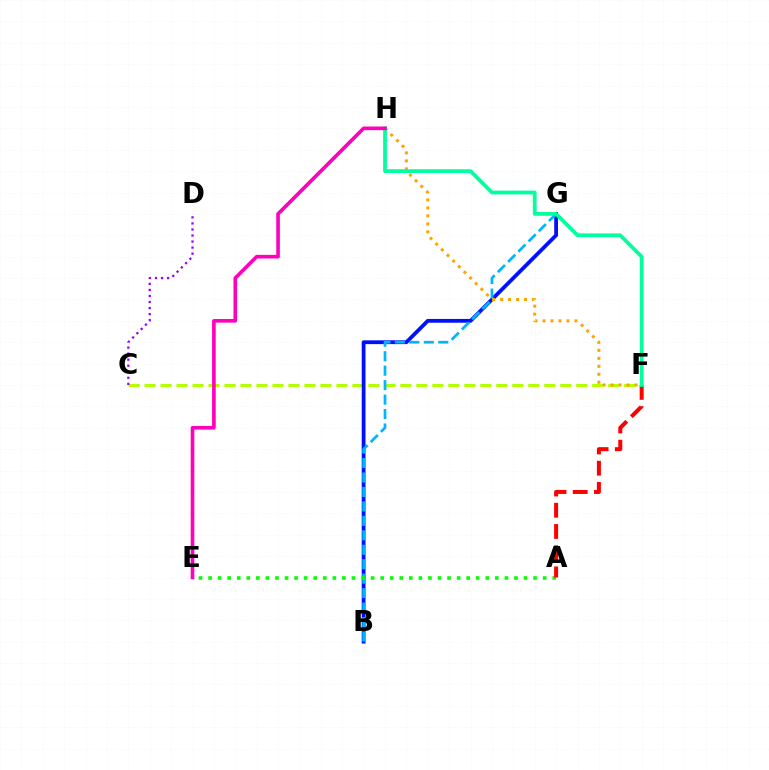{('C', 'F'): [{'color': '#b3ff00', 'line_style': 'dashed', 'thickness': 2.17}], ('C', 'D'): [{'color': '#9b00ff', 'line_style': 'dotted', 'thickness': 1.64}], ('B', 'G'): [{'color': '#0010ff', 'line_style': 'solid', 'thickness': 2.73}, {'color': '#00b5ff', 'line_style': 'dashed', 'thickness': 1.96}], ('A', 'E'): [{'color': '#08ff00', 'line_style': 'dotted', 'thickness': 2.6}], ('F', 'H'): [{'color': '#ffa500', 'line_style': 'dotted', 'thickness': 2.17}, {'color': '#00ff9d', 'line_style': 'solid', 'thickness': 2.71}], ('A', 'F'): [{'color': '#ff0000', 'line_style': 'dashed', 'thickness': 2.88}], ('E', 'H'): [{'color': '#ff00bd', 'line_style': 'solid', 'thickness': 2.62}]}